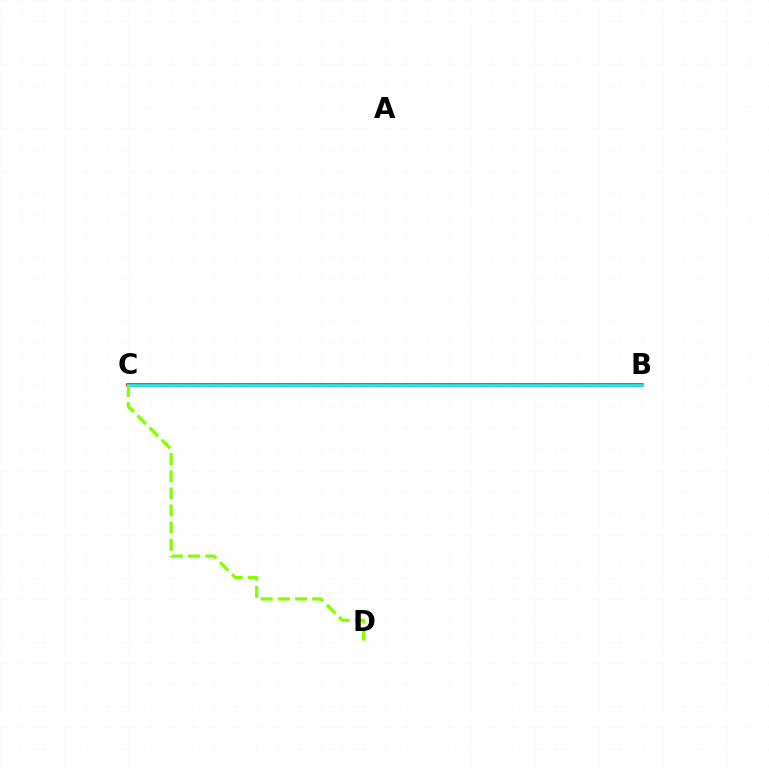{('B', 'C'): [{'color': '#7200ff', 'line_style': 'dashed', 'thickness': 2.07}, {'color': '#ff0000', 'line_style': 'solid', 'thickness': 2.54}, {'color': '#00fff6', 'line_style': 'solid', 'thickness': 1.91}], ('C', 'D'): [{'color': '#84ff00', 'line_style': 'dashed', 'thickness': 2.33}]}